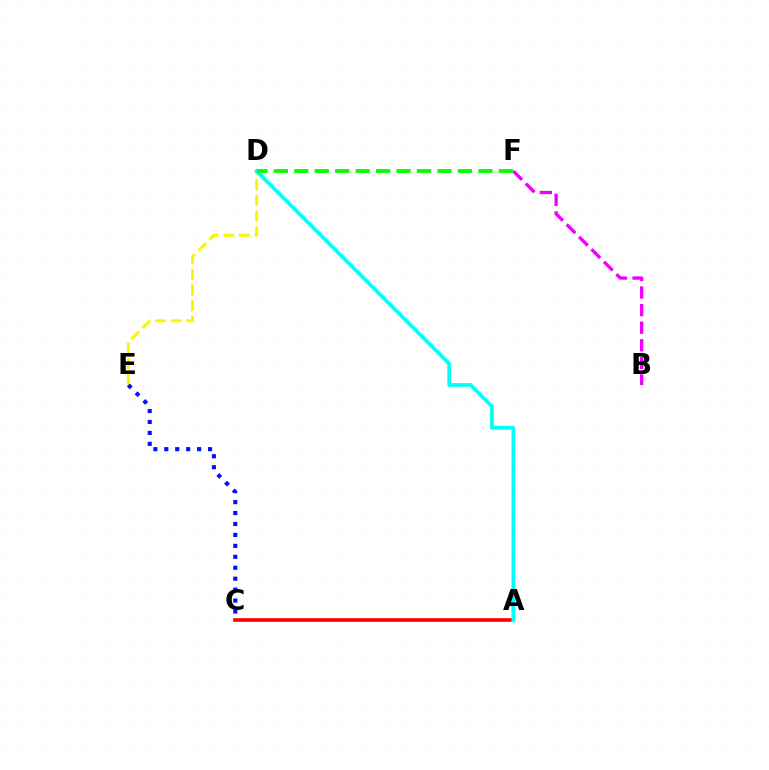{('B', 'F'): [{'color': '#ee00ff', 'line_style': 'dashed', 'thickness': 2.39}], ('D', 'E'): [{'color': '#fcf500', 'line_style': 'dashed', 'thickness': 2.13}], ('A', 'C'): [{'color': '#ff0000', 'line_style': 'solid', 'thickness': 2.61}], ('A', 'D'): [{'color': '#00fff6', 'line_style': 'solid', 'thickness': 2.68}], ('D', 'F'): [{'color': '#08ff00', 'line_style': 'dashed', 'thickness': 2.78}], ('C', 'E'): [{'color': '#0010ff', 'line_style': 'dotted', 'thickness': 2.97}]}